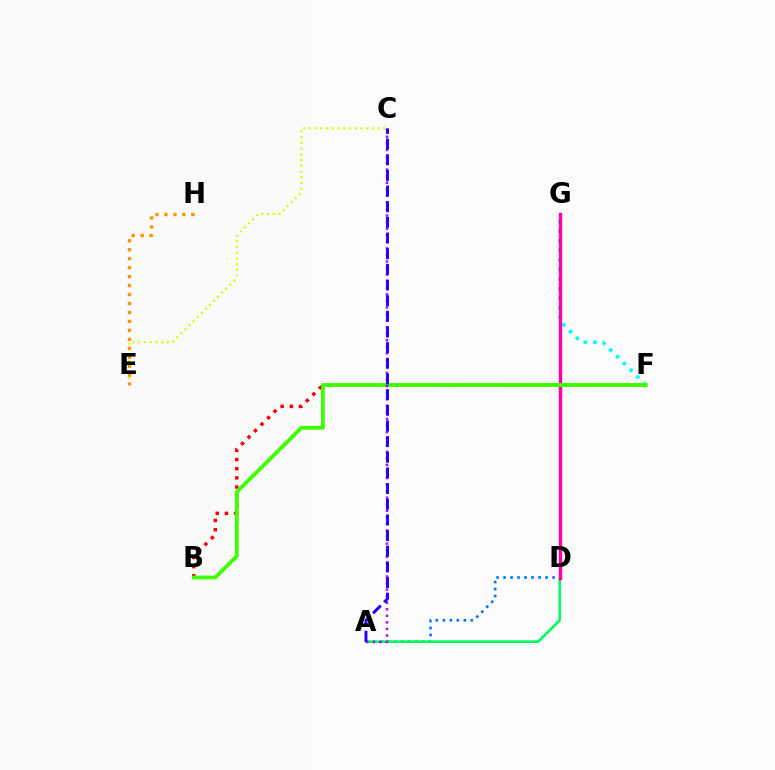{('A', 'D'): [{'color': '#0074ff', 'line_style': 'dotted', 'thickness': 1.9}, {'color': '#00ff5c', 'line_style': 'solid', 'thickness': 1.89}], ('C', 'E'): [{'color': '#d1ff00', 'line_style': 'dotted', 'thickness': 1.56}], ('F', 'G'): [{'color': '#00fff6', 'line_style': 'dotted', 'thickness': 2.59}], ('B', 'F'): [{'color': '#ff0000', 'line_style': 'dotted', 'thickness': 2.49}, {'color': '#3dff00', 'line_style': 'solid', 'thickness': 2.75}], ('D', 'G'): [{'color': '#ff00ac', 'line_style': 'solid', 'thickness': 2.44}], ('E', 'H'): [{'color': '#ff9400', 'line_style': 'dotted', 'thickness': 2.43}], ('A', 'C'): [{'color': '#b900ff', 'line_style': 'dotted', 'thickness': 1.78}, {'color': '#2500ff', 'line_style': 'dashed', 'thickness': 2.13}]}